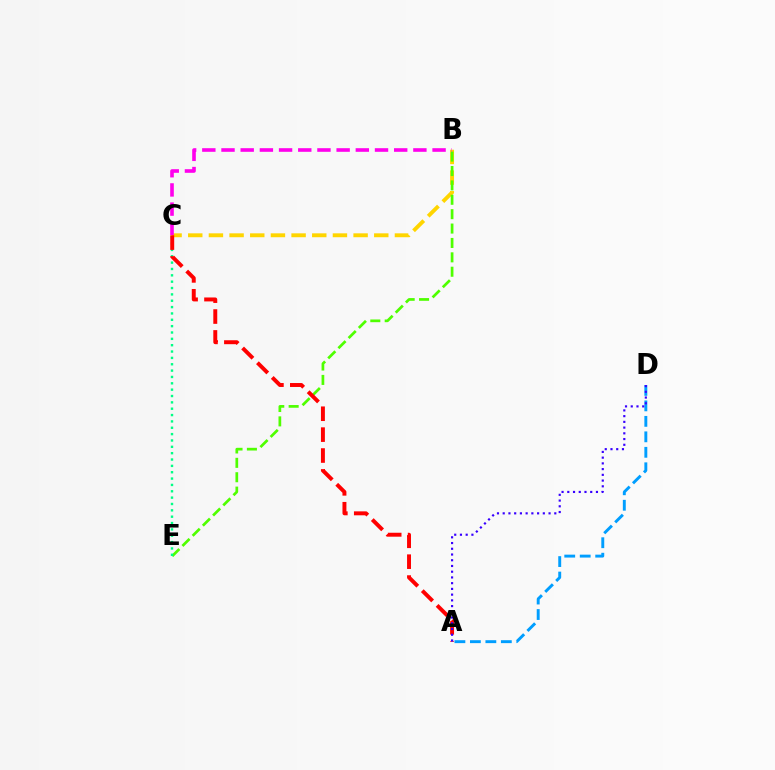{('B', 'C'): [{'color': '#ffd500', 'line_style': 'dashed', 'thickness': 2.81}, {'color': '#ff00ed', 'line_style': 'dashed', 'thickness': 2.61}], ('B', 'E'): [{'color': '#4fff00', 'line_style': 'dashed', 'thickness': 1.95}], ('C', 'E'): [{'color': '#00ff86', 'line_style': 'dotted', 'thickness': 1.73}], ('A', 'C'): [{'color': '#ff0000', 'line_style': 'dashed', 'thickness': 2.84}], ('A', 'D'): [{'color': '#009eff', 'line_style': 'dashed', 'thickness': 2.1}, {'color': '#3700ff', 'line_style': 'dotted', 'thickness': 1.56}]}